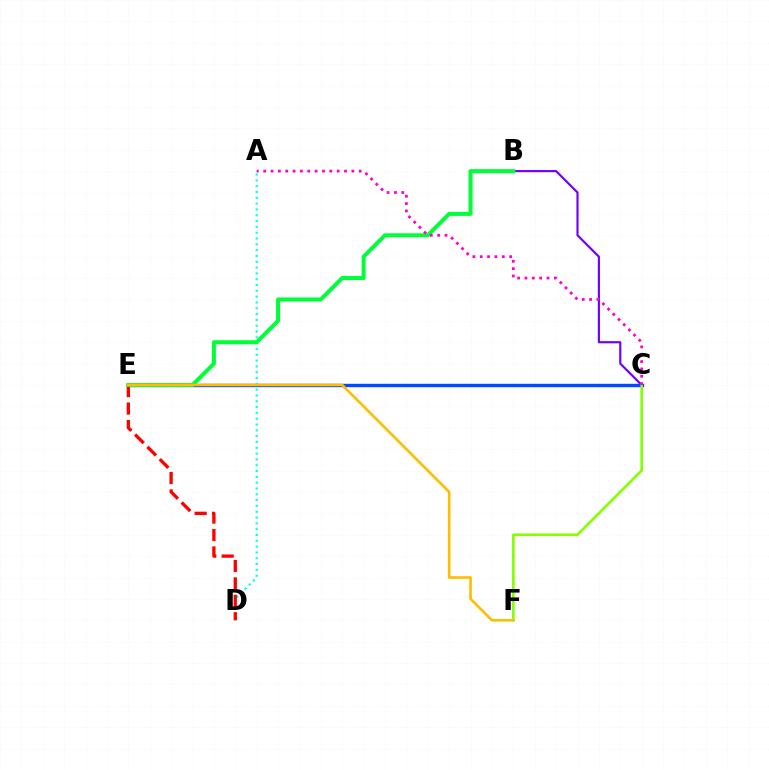{('C', 'E'): [{'color': '#004bff', 'line_style': 'solid', 'thickness': 2.44}], ('A', 'D'): [{'color': '#00fff6', 'line_style': 'dotted', 'thickness': 1.58}], ('D', 'E'): [{'color': '#ff0000', 'line_style': 'dashed', 'thickness': 2.37}], ('B', 'C'): [{'color': '#7200ff', 'line_style': 'solid', 'thickness': 1.56}], ('B', 'E'): [{'color': '#00ff39', 'line_style': 'solid', 'thickness': 2.89}], ('C', 'F'): [{'color': '#84ff00', 'line_style': 'solid', 'thickness': 1.88}], ('A', 'C'): [{'color': '#ff00cf', 'line_style': 'dotted', 'thickness': 2.0}], ('E', 'F'): [{'color': '#ffbd00', 'line_style': 'solid', 'thickness': 1.89}]}